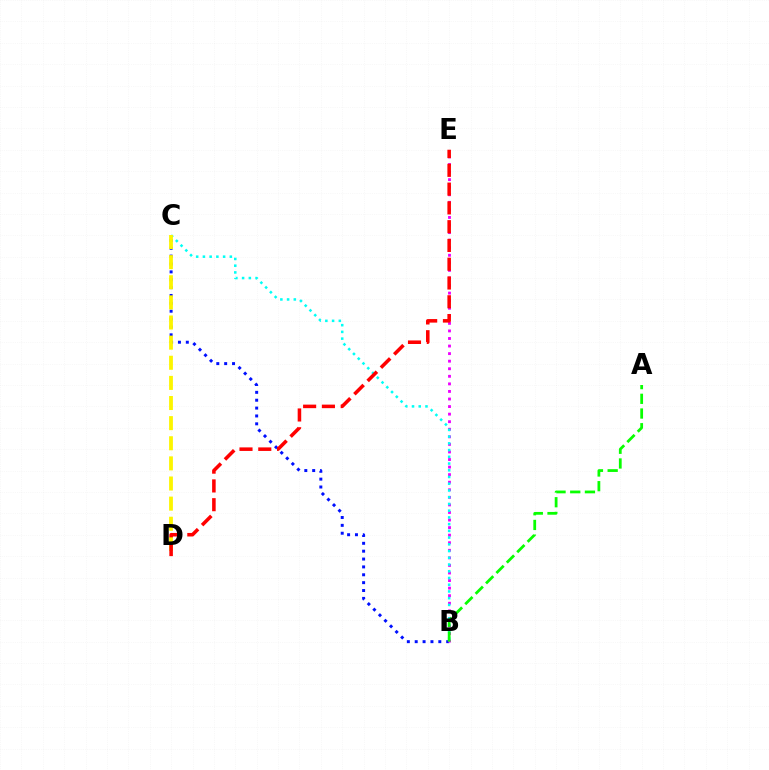{('B', 'C'): [{'color': '#0010ff', 'line_style': 'dotted', 'thickness': 2.14}, {'color': '#00fff6', 'line_style': 'dotted', 'thickness': 1.83}], ('B', 'E'): [{'color': '#ee00ff', 'line_style': 'dotted', 'thickness': 2.06}], ('A', 'B'): [{'color': '#08ff00', 'line_style': 'dashed', 'thickness': 2.0}], ('C', 'D'): [{'color': '#fcf500', 'line_style': 'dashed', 'thickness': 2.73}], ('D', 'E'): [{'color': '#ff0000', 'line_style': 'dashed', 'thickness': 2.55}]}